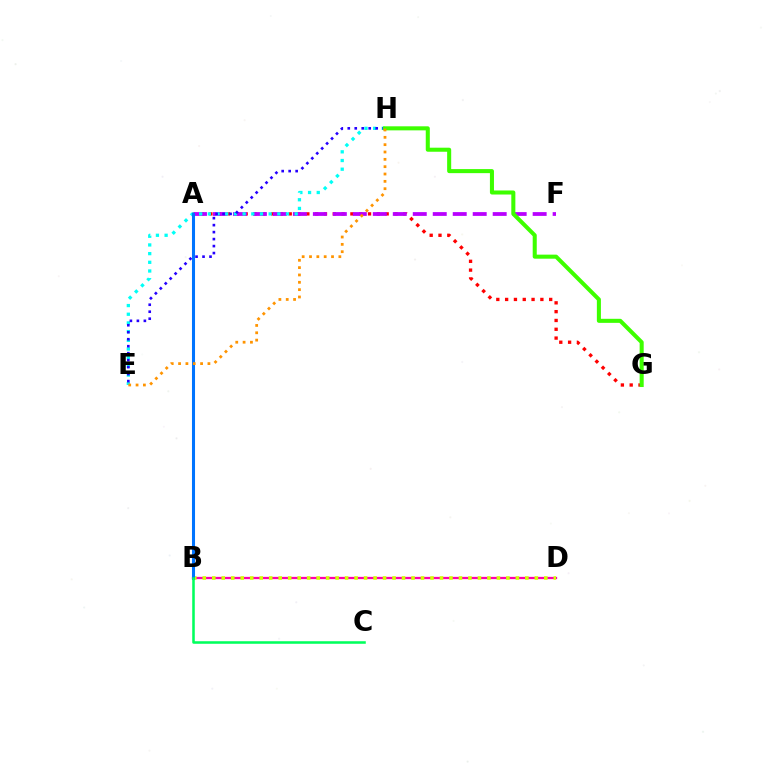{('B', 'D'): [{'color': '#ff00ac', 'line_style': 'solid', 'thickness': 1.63}, {'color': '#d1ff00', 'line_style': 'dotted', 'thickness': 2.58}], ('A', 'G'): [{'color': '#ff0000', 'line_style': 'dotted', 'thickness': 2.39}], ('A', 'F'): [{'color': '#b900ff', 'line_style': 'dashed', 'thickness': 2.71}], ('E', 'H'): [{'color': '#00fff6', 'line_style': 'dotted', 'thickness': 2.36}, {'color': '#2500ff', 'line_style': 'dotted', 'thickness': 1.9}, {'color': '#ff9400', 'line_style': 'dotted', 'thickness': 1.99}], ('G', 'H'): [{'color': '#3dff00', 'line_style': 'solid', 'thickness': 2.92}], ('A', 'B'): [{'color': '#0074ff', 'line_style': 'solid', 'thickness': 2.2}], ('B', 'C'): [{'color': '#00ff5c', 'line_style': 'solid', 'thickness': 1.83}]}